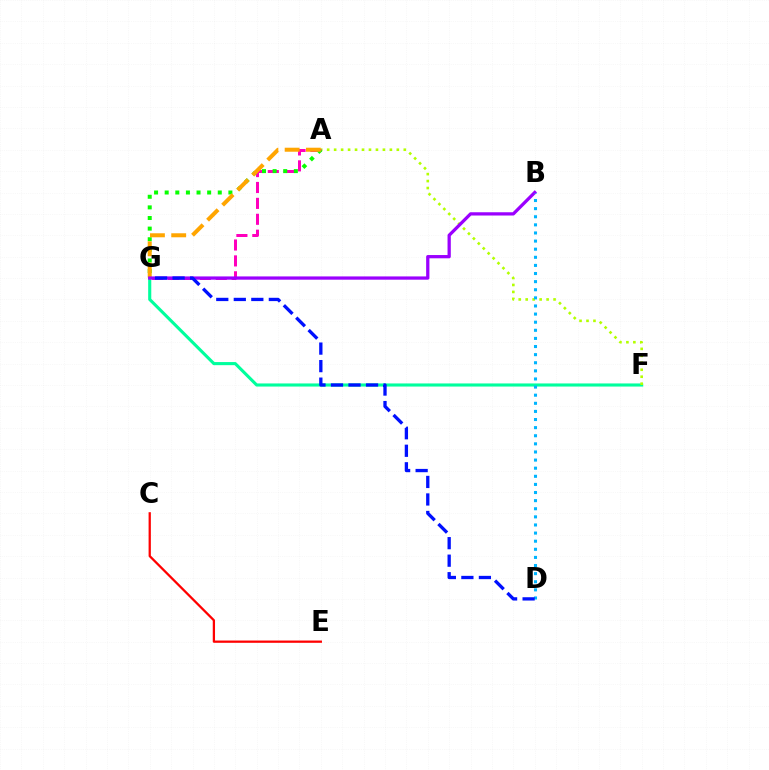{('F', 'G'): [{'color': '#00ff9d', 'line_style': 'solid', 'thickness': 2.24}], ('C', 'E'): [{'color': '#ff0000', 'line_style': 'solid', 'thickness': 1.63}], ('A', 'F'): [{'color': '#b3ff00', 'line_style': 'dotted', 'thickness': 1.89}], ('A', 'G'): [{'color': '#ff00bd', 'line_style': 'dashed', 'thickness': 2.16}, {'color': '#08ff00', 'line_style': 'dotted', 'thickness': 2.88}, {'color': '#ffa500', 'line_style': 'dashed', 'thickness': 2.89}], ('B', 'G'): [{'color': '#9b00ff', 'line_style': 'solid', 'thickness': 2.35}], ('B', 'D'): [{'color': '#00b5ff', 'line_style': 'dotted', 'thickness': 2.2}], ('D', 'G'): [{'color': '#0010ff', 'line_style': 'dashed', 'thickness': 2.38}]}